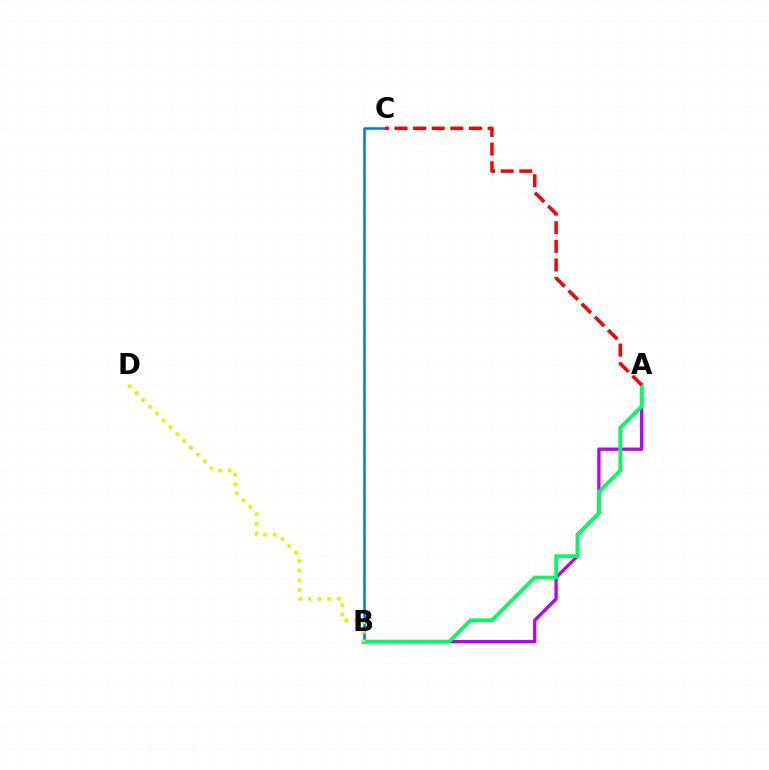{('A', 'B'): [{'color': '#b900ff', 'line_style': 'solid', 'thickness': 2.36}, {'color': '#00ff5c', 'line_style': 'solid', 'thickness': 2.67}], ('B', 'C'): [{'color': '#0074ff', 'line_style': 'solid', 'thickness': 1.81}], ('A', 'C'): [{'color': '#ff0000', 'line_style': 'dashed', 'thickness': 2.53}], ('B', 'D'): [{'color': '#d1ff00', 'line_style': 'dotted', 'thickness': 2.62}]}